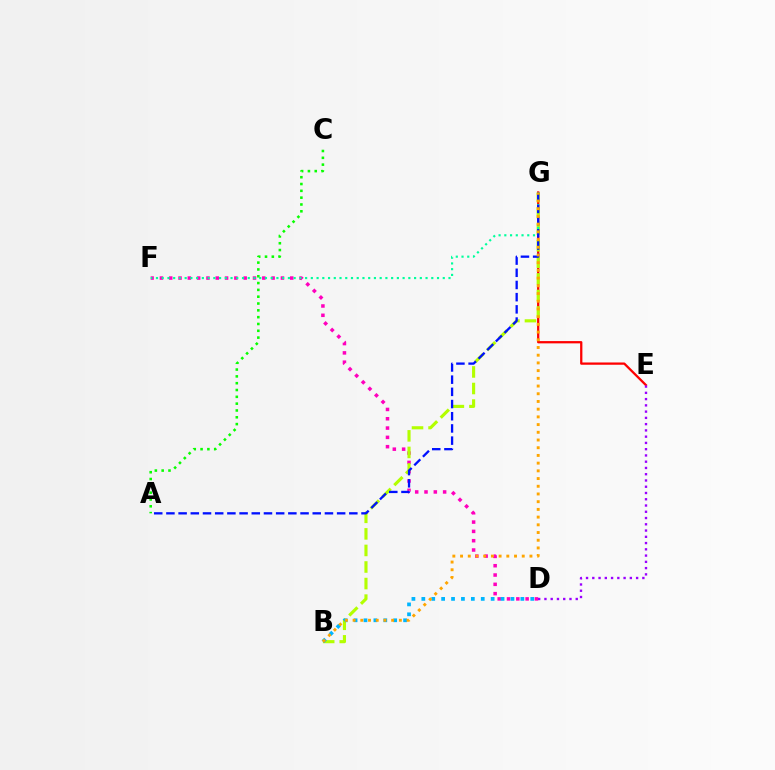{('D', 'F'): [{'color': '#ff00bd', 'line_style': 'dotted', 'thickness': 2.53}], ('E', 'G'): [{'color': '#ff0000', 'line_style': 'solid', 'thickness': 1.64}], ('B', 'G'): [{'color': '#b3ff00', 'line_style': 'dashed', 'thickness': 2.25}, {'color': '#ffa500', 'line_style': 'dotted', 'thickness': 2.09}], ('F', 'G'): [{'color': '#00ff9d', 'line_style': 'dotted', 'thickness': 1.56}], ('A', 'C'): [{'color': '#08ff00', 'line_style': 'dotted', 'thickness': 1.85}], ('B', 'D'): [{'color': '#00b5ff', 'line_style': 'dotted', 'thickness': 2.69}], ('A', 'G'): [{'color': '#0010ff', 'line_style': 'dashed', 'thickness': 1.66}], ('D', 'E'): [{'color': '#9b00ff', 'line_style': 'dotted', 'thickness': 1.7}]}